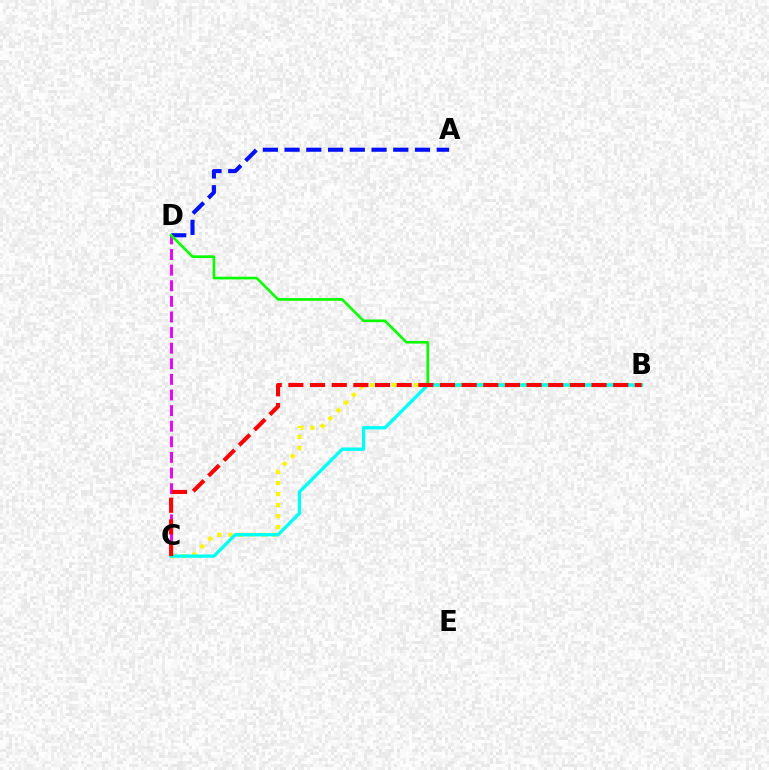{('A', 'D'): [{'color': '#0010ff', 'line_style': 'dashed', 'thickness': 2.95}], ('C', 'D'): [{'color': '#ee00ff', 'line_style': 'dashed', 'thickness': 2.12}], ('B', 'C'): [{'color': '#fcf500', 'line_style': 'dotted', 'thickness': 2.99}, {'color': '#00fff6', 'line_style': 'solid', 'thickness': 2.39}, {'color': '#ff0000', 'line_style': 'dashed', 'thickness': 2.94}], ('B', 'D'): [{'color': '#08ff00', 'line_style': 'solid', 'thickness': 1.91}]}